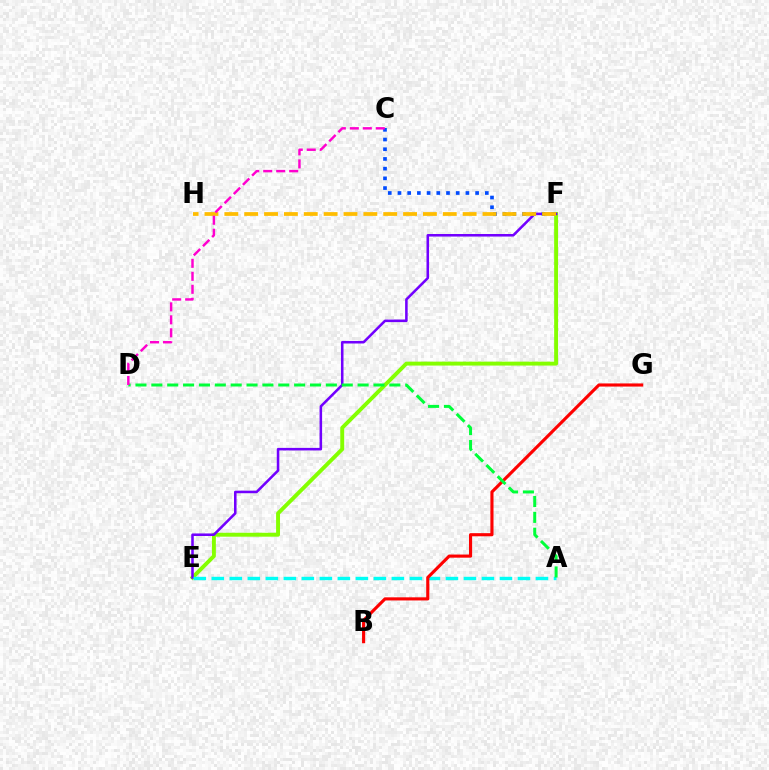{('E', 'F'): [{'color': '#84ff00', 'line_style': 'solid', 'thickness': 2.82}, {'color': '#7200ff', 'line_style': 'solid', 'thickness': 1.84}], ('C', 'F'): [{'color': '#004bff', 'line_style': 'dotted', 'thickness': 2.64}], ('A', 'E'): [{'color': '#00fff6', 'line_style': 'dashed', 'thickness': 2.45}], ('B', 'G'): [{'color': '#ff0000', 'line_style': 'solid', 'thickness': 2.25}], ('A', 'D'): [{'color': '#00ff39', 'line_style': 'dashed', 'thickness': 2.16}], ('F', 'H'): [{'color': '#ffbd00', 'line_style': 'dashed', 'thickness': 2.7}], ('C', 'D'): [{'color': '#ff00cf', 'line_style': 'dashed', 'thickness': 1.76}]}